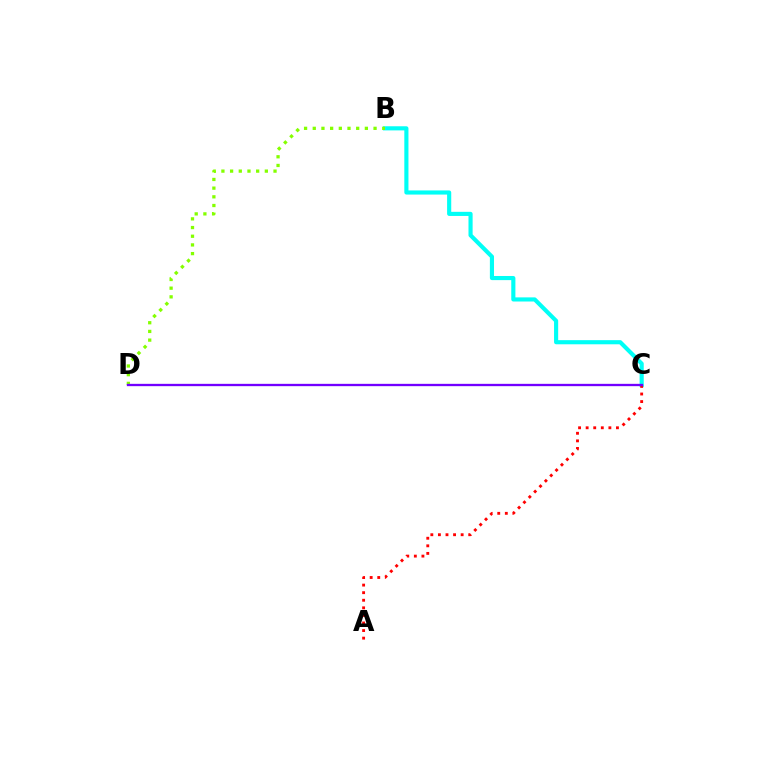{('B', 'C'): [{'color': '#00fff6', 'line_style': 'solid', 'thickness': 2.97}], ('A', 'C'): [{'color': '#ff0000', 'line_style': 'dotted', 'thickness': 2.06}], ('B', 'D'): [{'color': '#84ff00', 'line_style': 'dotted', 'thickness': 2.36}], ('C', 'D'): [{'color': '#7200ff', 'line_style': 'solid', 'thickness': 1.67}]}